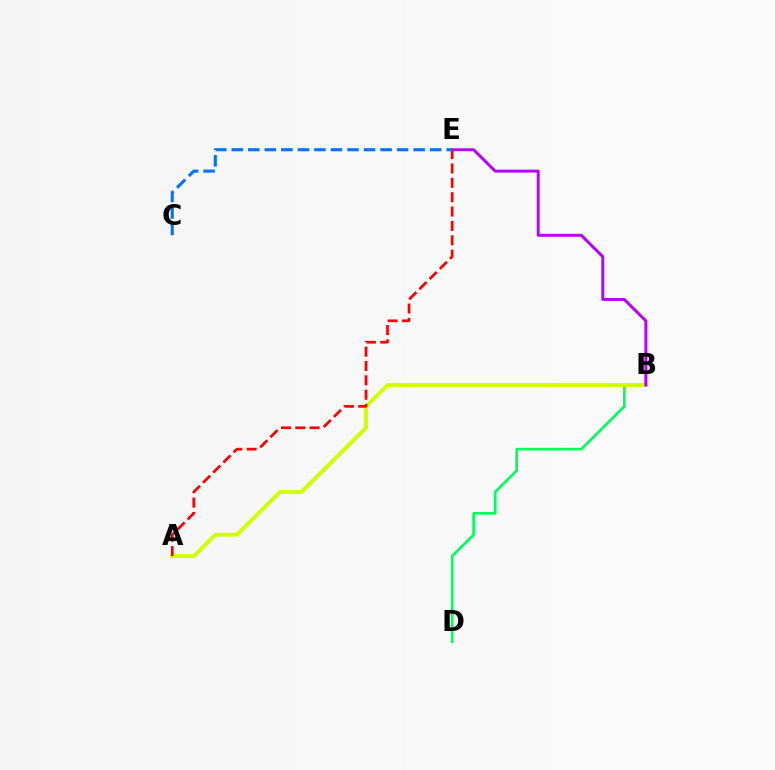{('B', 'D'): [{'color': '#00ff5c', 'line_style': 'solid', 'thickness': 1.92}], ('A', 'B'): [{'color': '#d1ff00', 'line_style': 'solid', 'thickness': 2.78}], ('B', 'E'): [{'color': '#b900ff', 'line_style': 'solid', 'thickness': 2.13}], ('A', 'E'): [{'color': '#ff0000', 'line_style': 'dashed', 'thickness': 1.95}], ('C', 'E'): [{'color': '#0074ff', 'line_style': 'dashed', 'thickness': 2.25}]}